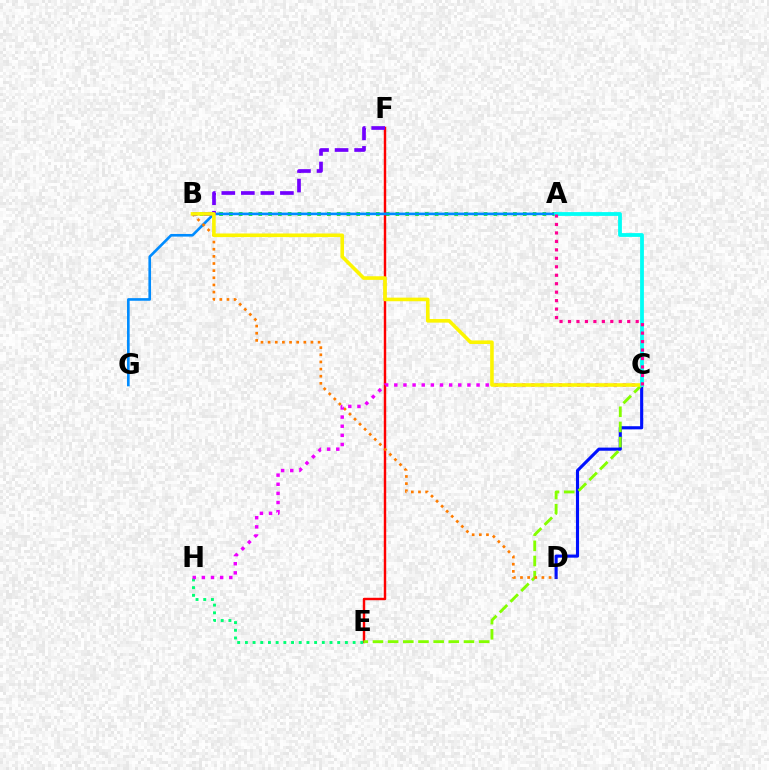{('A', 'B'): [{'color': '#08ff00', 'line_style': 'dotted', 'thickness': 2.66}], ('E', 'F'): [{'color': '#ff0000', 'line_style': 'solid', 'thickness': 1.75}], ('A', 'G'): [{'color': '#008cff', 'line_style': 'solid', 'thickness': 1.9}], ('C', 'D'): [{'color': '#0010ff', 'line_style': 'solid', 'thickness': 2.24}], ('E', 'H'): [{'color': '#00ff74', 'line_style': 'dotted', 'thickness': 2.09}], ('C', 'E'): [{'color': '#84ff00', 'line_style': 'dashed', 'thickness': 2.06}], ('B', 'D'): [{'color': '#ff7c00', 'line_style': 'dotted', 'thickness': 1.94}], ('C', 'H'): [{'color': '#ee00ff', 'line_style': 'dotted', 'thickness': 2.48}], ('B', 'F'): [{'color': '#7200ff', 'line_style': 'dashed', 'thickness': 2.65}], ('B', 'C'): [{'color': '#fcf500', 'line_style': 'solid', 'thickness': 2.59}], ('A', 'C'): [{'color': '#00fff6', 'line_style': 'solid', 'thickness': 2.73}, {'color': '#ff0094', 'line_style': 'dotted', 'thickness': 2.3}]}